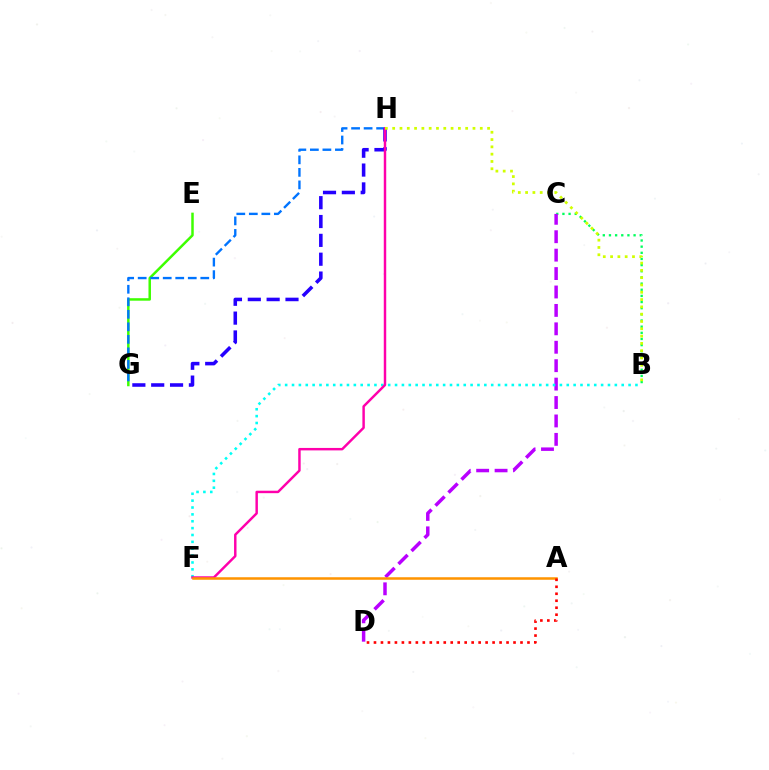{('B', 'C'): [{'color': '#00ff5c', 'line_style': 'dotted', 'thickness': 1.67}], ('E', 'G'): [{'color': '#3dff00', 'line_style': 'solid', 'thickness': 1.79}], ('G', 'H'): [{'color': '#0074ff', 'line_style': 'dashed', 'thickness': 1.7}, {'color': '#2500ff', 'line_style': 'dashed', 'thickness': 2.56}], ('C', 'D'): [{'color': '#b900ff', 'line_style': 'dashed', 'thickness': 2.5}], ('B', 'F'): [{'color': '#00fff6', 'line_style': 'dotted', 'thickness': 1.87}], ('F', 'H'): [{'color': '#ff00ac', 'line_style': 'solid', 'thickness': 1.77}], ('B', 'H'): [{'color': '#d1ff00', 'line_style': 'dotted', 'thickness': 1.98}], ('A', 'F'): [{'color': '#ff9400', 'line_style': 'solid', 'thickness': 1.81}], ('A', 'D'): [{'color': '#ff0000', 'line_style': 'dotted', 'thickness': 1.9}]}